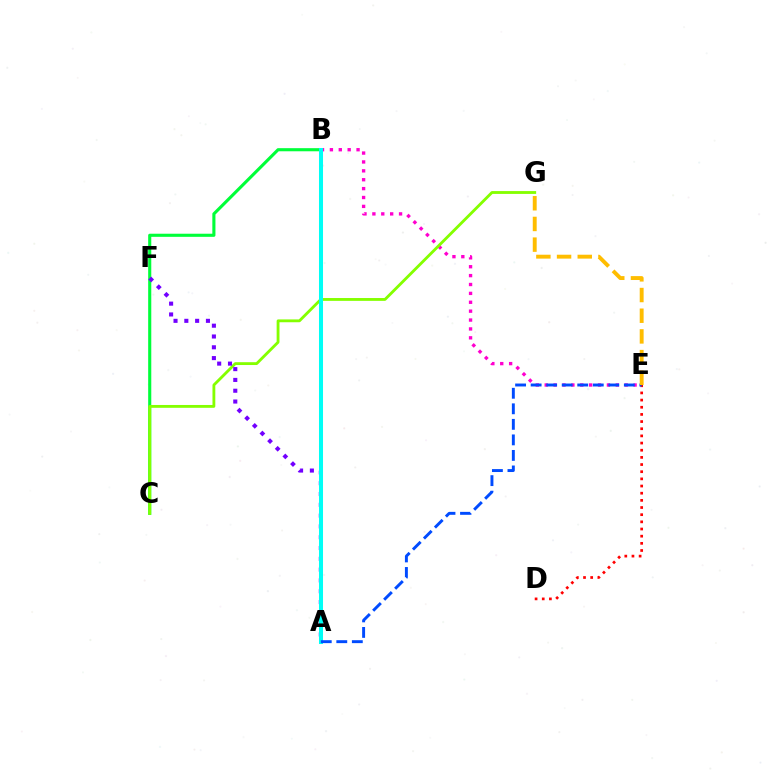{('B', 'E'): [{'color': '#ff00cf', 'line_style': 'dotted', 'thickness': 2.41}], ('D', 'E'): [{'color': '#ff0000', 'line_style': 'dotted', 'thickness': 1.95}], ('B', 'C'): [{'color': '#00ff39', 'line_style': 'solid', 'thickness': 2.24}], ('C', 'G'): [{'color': '#84ff00', 'line_style': 'solid', 'thickness': 2.04}], ('A', 'F'): [{'color': '#7200ff', 'line_style': 'dotted', 'thickness': 2.94}], ('A', 'B'): [{'color': '#00fff6', 'line_style': 'solid', 'thickness': 2.9}], ('A', 'E'): [{'color': '#004bff', 'line_style': 'dashed', 'thickness': 2.11}], ('E', 'G'): [{'color': '#ffbd00', 'line_style': 'dashed', 'thickness': 2.81}]}